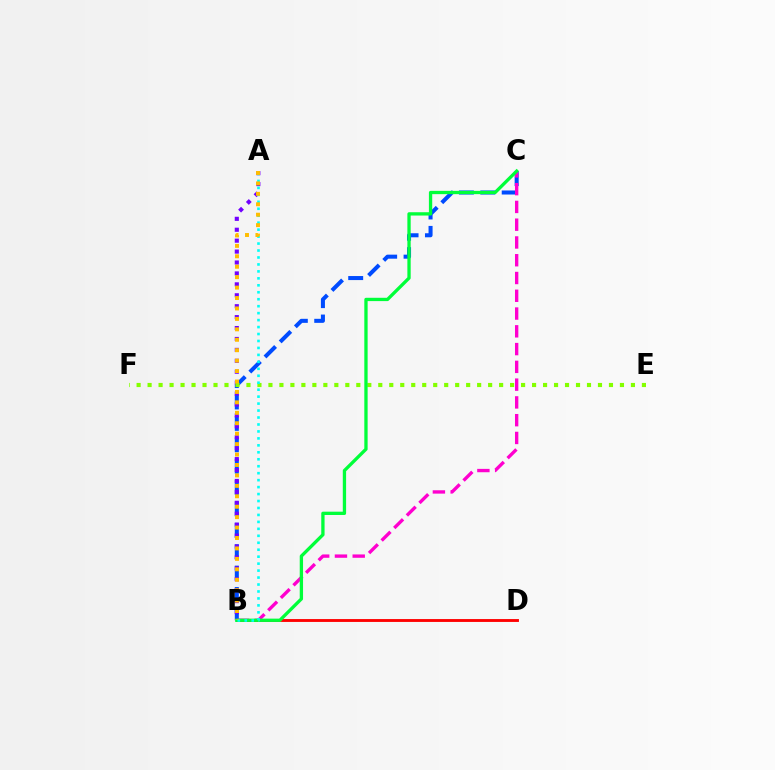{('B', 'C'): [{'color': '#004bff', 'line_style': 'dashed', 'thickness': 2.91}, {'color': '#ff00cf', 'line_style': 'dashed', 'thickness': 2.41}, {'color': '#00ff39', 'line_style': 'solid', 'thickness': 2.38}], ('A', 'B'): [{'color': '#7200ff', 'line_style': 'dotted', 'thickness': 2.97}, {'color': '#00fff6', 'line_style': 'dotted', 'thickness': 1.89}, {'color': '#ffbd00', 'line_style': 'dotted', 'thickness': 2.83}], ('E', 'F'): [{'color': '#84ff00', 'line_style': 'dotted', 'thickness': 2.98}], ('B', 'D'): [{'color': '#ff0000', 'line_style': 'solid', 'thickness': 2.06}]}